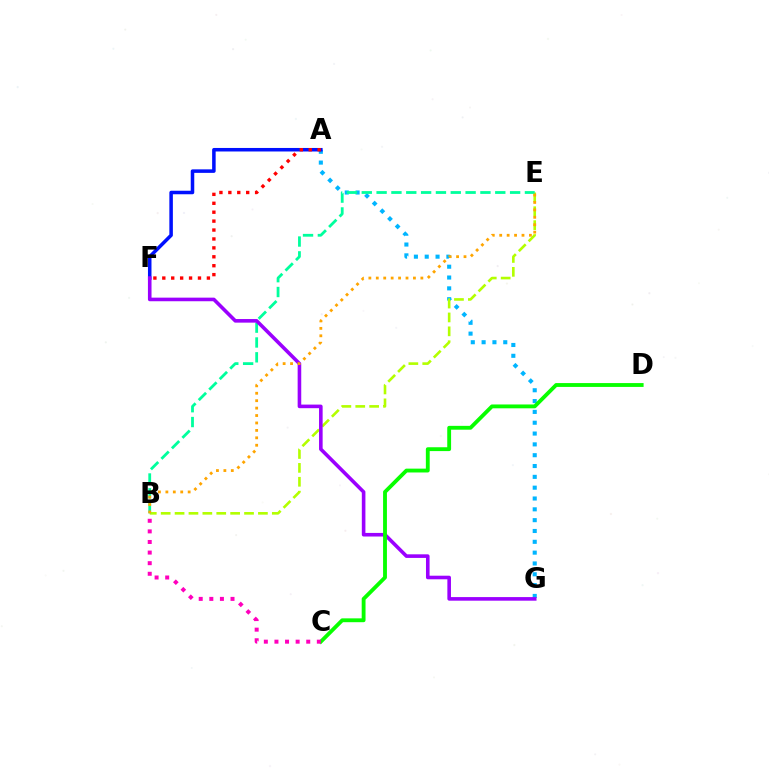{('A', 'G'): [{'color': '#00b5ff', 'line_style': 'dotted', 'thickness': 2.94}], ('B', 'E'): [{'color': '#b3ff00', 'line_style': 'dashed', 'thickness': 1.89}, {'color': '#00ff9d', 'line_style': 'dashed', 'thickness': 2.02}, {'color': '#ffa500', 'line_style': 'dotted', 'thickness': 2.02}], ('A', 'F'): [{'color': '#0010ff', 'line_style': 'solid', 'thickness': 2.54}, {'color': '#ff0000', 'line_style': 'dotted', 'thickness': 2.42}], ('F', 'G'): [{'color': '#9b00ff', 'line_style': 'solid', 'thickness': 2.59}], ('C', 'D'): [{'color': '#08ff00', 'line_style': 'solid', 'thickness': 2.77}], ('B', 'C'): [{'color': '#ff00bd', 'line_style': 'dotted', 'thickness': 2.88}]}